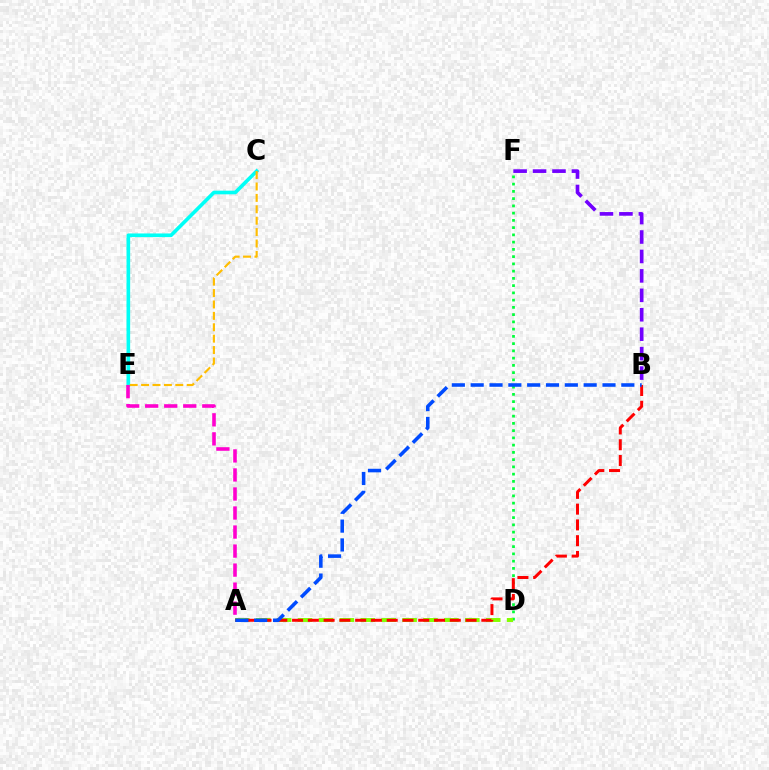{('C', 'E'): [{'color': '#00fff6', 'line_style': 'solid', 'thickness': 2.62}, {'color': '#ffbd00', 'line_style': 'dashed', 'thickness': 1.55}], ('D', 'F'): [{'color': '#00ff39', 'line_style': 'dotted', 'thickness': 1.97}], ('A', 'D'): [{'color': '#84ff00', 'line_style': 'dashed', 'thickness': 2.84}], ('A', 'B'): [{'color': '#ff0000', 'line_style': 'dashed', 'thickness': 2.14}, {'color': '#004bff', 'line_style': 'dashed', 'thickness': 2.56}], ('B', 'F'): [{'color': '#7200ff', 'line_style': 'dashed', 'thickness': 2.64}], ('A', 'E'): [{'color': '#ff00cf', 'line_style': 'dashed', 'thickness': 2.59}]}